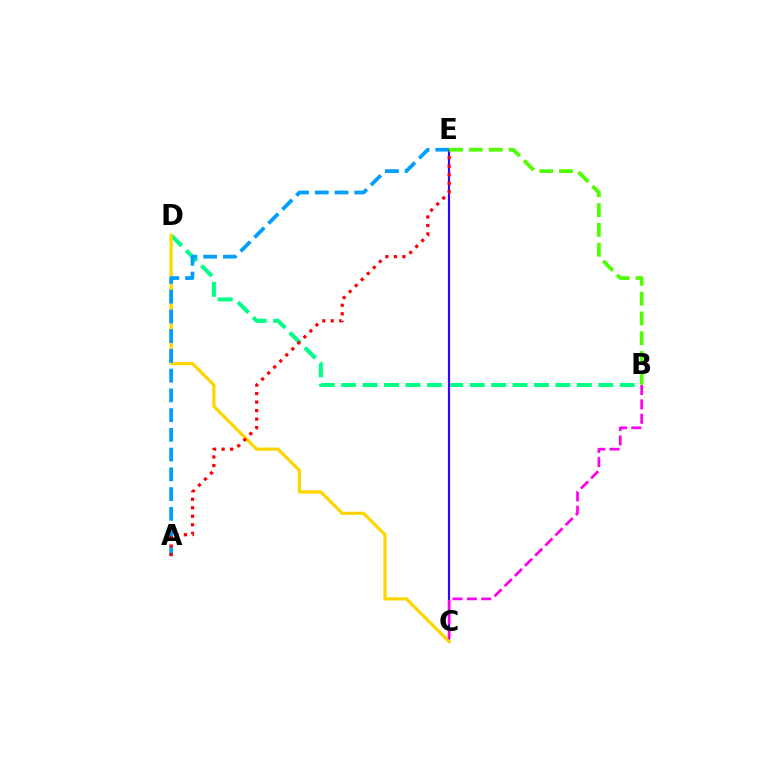{('B', 'D'): [{'color': '#00ff86', 'line_style': 'dashed', 'thickness': 2.91}], ('C', 'E'): [{'color': '#3700ff', 'line_style': 'solid', 'thickness': 1.55}], ('C', 'D'): [{'color': '#ffd500', 'line_style': 'solid', 'thickness': 2.33}], ('B', 'C'): [{'color': '#ff00ed', 'line_style': 'dashed', 'thickness': 1.95}], ('A', 'E'): [{'color': '#009eff', 'line_style': 'dashed', 'thickness': 2.68}, {'color': '#ff0000', 'line_style': 'dotted', 'thickness': 2.31}], ('B', 'E'): [{'color': '#4fff00', 'line_style': 'dashed', 'thickness': 2.69}]}